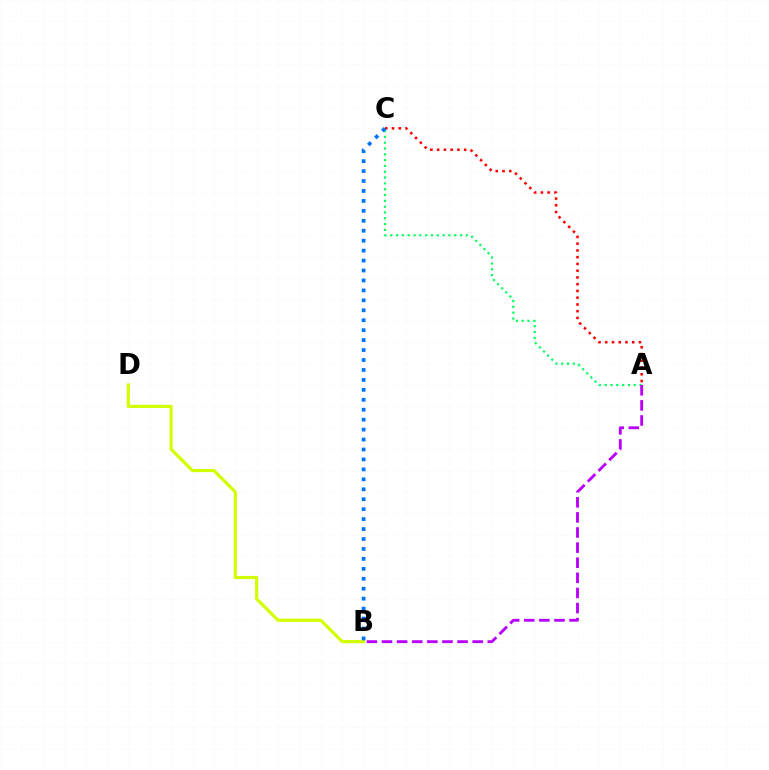{('A', 'C'): [{'color': '#00ff5c', 'line_style': 'dotted', 'thickness': 1.58}, {'color': '#ff0000', 'line_style': 'dotted', 'thickness': 1.83}], ('A', 'B'): [{'color': '#b900ff', 'line_style': 'dashed', 'thickness': 2.05}], ('B', 'D'): [{'color': '#d1ff00', 'line_style': 'solid', 'thickness': 2.28}], ('B', 'C'): [{'color': '#0074ff', 'line_style': 'dotted', 'thickness': 2.7}]}